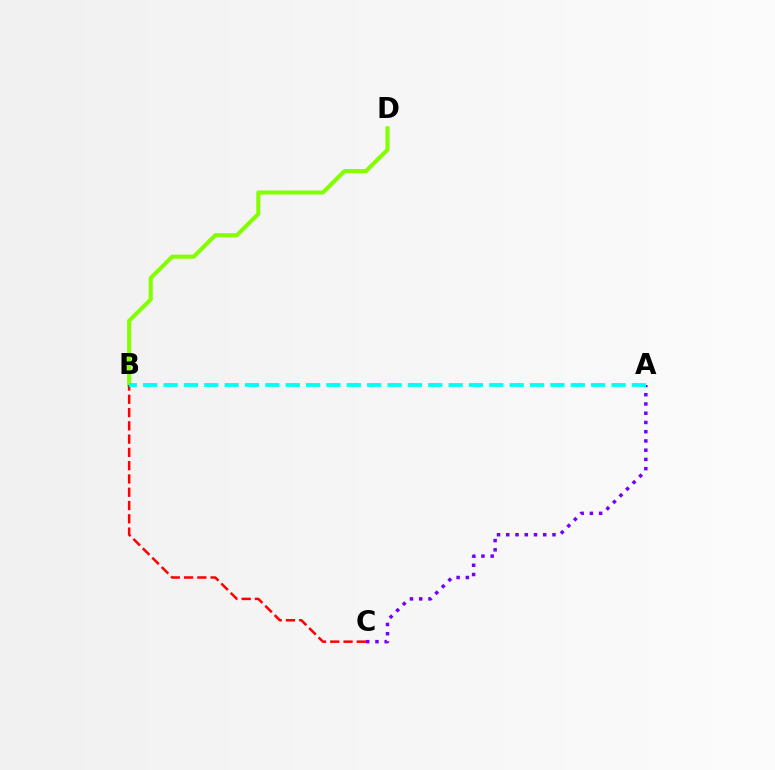{('B', 'D'): [{'color': '#84ff00', 'line_style': 'solid', 'thickness': 2.95}], ('B', 'C'): [{'color': '#ff0000', 'line_style': 'dashed', 'thickness': 1.8}], ('A', 'C'): [{'color': '#7200ff', 'line_style': 'dotted', 'thickness': 2.51}], ('A', 'B'): [{'color': '#00fff6', 'line_style': 'dashed', 'thickness': 2.77}]}